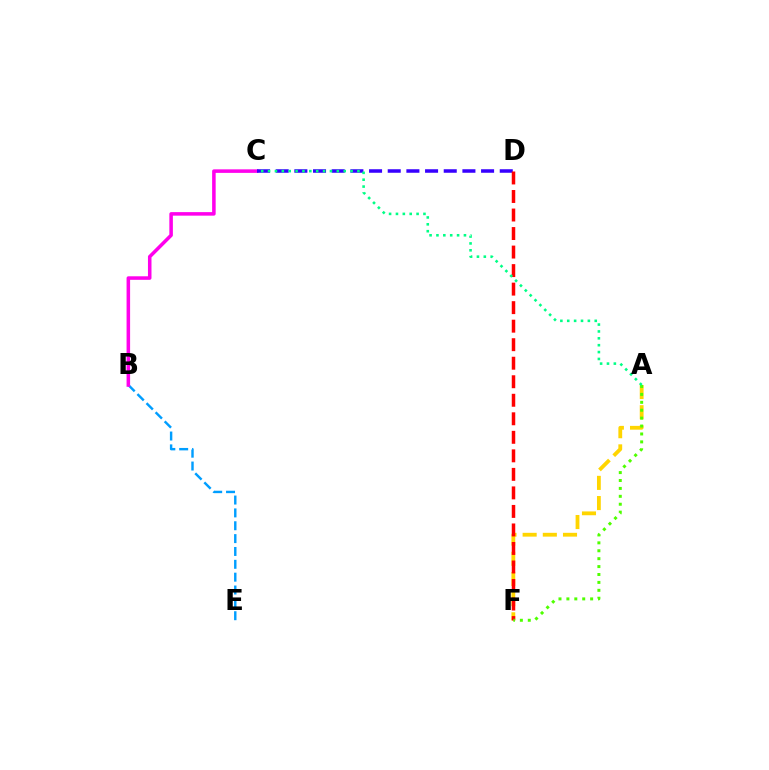{('A', 'F'): [{'color': '#ffd500', 'line_style': 'dashed', 'thickness': 2.74}, {'color': '#4fff00', 'line_style': 'dotted', 'thickness': 2.15}], ('B', 'E'): [{'color': '#009eff', 'line_style': 'dashed', 'thickness': 1.75}], ('B', 'C'): [{'color': '#ff00ed', 'line_style': 'solid', 'thickness': 2.54}], ('C', 'D'): [{'color': '#3700ff', 'line_style': 'dashed', 'thickness': 2.54}], ('D', 'F'): [{'color': '#ff0000', 'line_style': 'dashed', 'thickness': 2.52}], ('A', 'C'): [{'color': '#00ff86', 'line_style': 'dotted', 'thickness': 1.87}]}